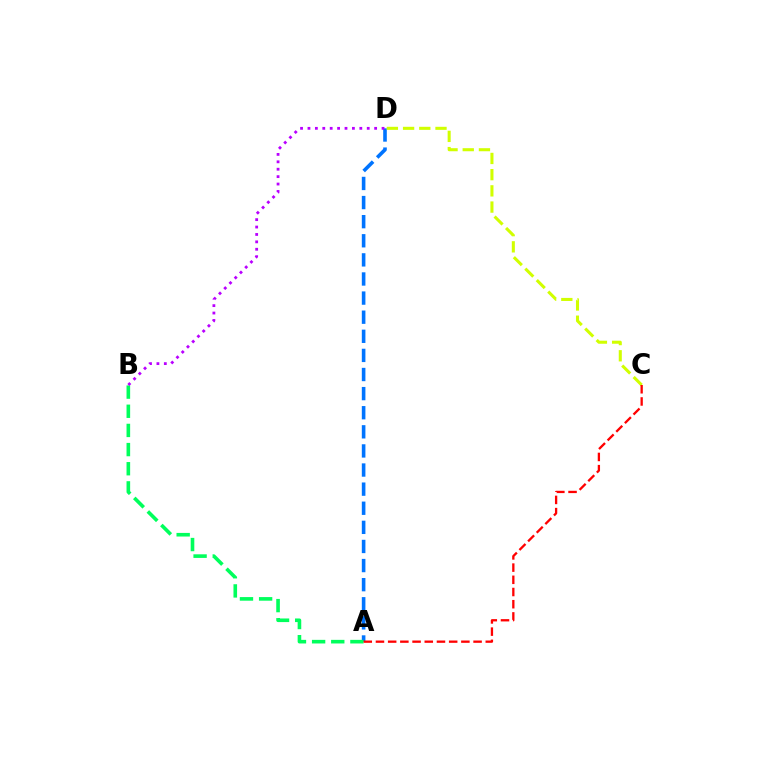{('A', 'D'): [{'color': '#0074ff', 'line_style': 'dashed', 'thickness': 2.6}], ('A', 'B'): [{'color': '#00ff5c', 'line_style': 'dashed', 'thickness': 2.6}], ('C', 'D'): [{'color': '#d1ff00', 'line_style': 'dashed', 'thickness': 2.2}], ('B', 'D'): [{'color': '#b900ff', 'line_style': 'dotted', 'thickness': 2.01}], ('A', 'C'): [{'color': '#ff0000', 'line_style': 'dashed', 'thickness': 1.66}]}